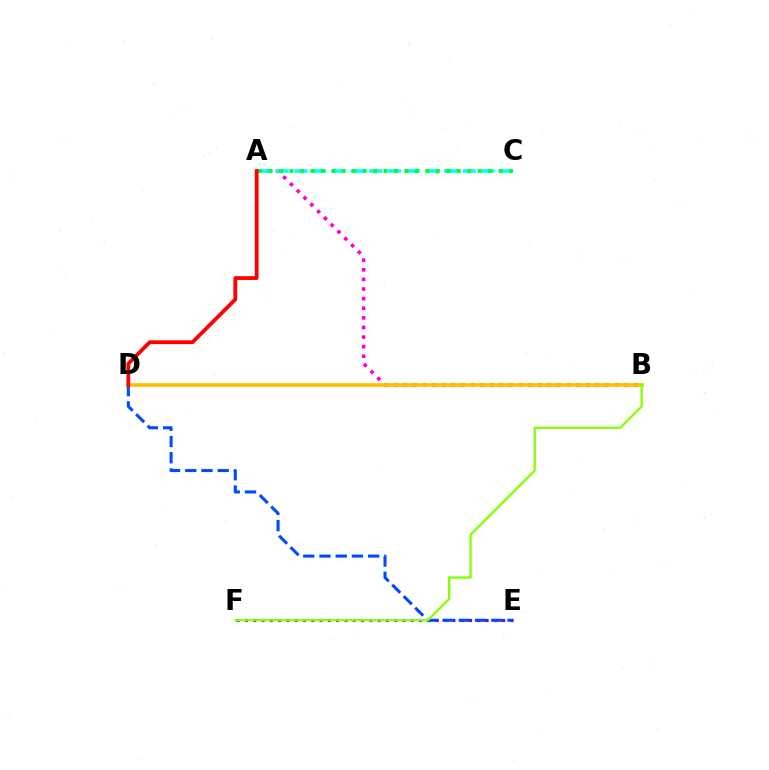{('A', 'B'): [{'color': '#ff00cf', 'line_style': 'dotted', 'thickness': 2.61}], ('E', 'F'): [{'color': '#7200ff', 'line_style': 'dotted', 'thickness': 2.25}], ('A', 'C'): [{'color': '#00fff6', 'line_style': 'dashed', 'thickness': 2.54}, {'color': '#00ff39', 'line_style': 'dotted', 'thickness': 2.84}], ('D', 'E'): [{'color': '#004bff', 'line_style': 'dashed', 'thickness': 2.2}], ('B', 'D'): [{'color': '#ffbd00', 'line_style': 'solid', 'thickness': 2.58}], ('A', 'D'): [{'color': '#ff0000', 'line_style': 'solid', 'thickness': 2.73}], ('B', 'F'): [{'color': '#84ff00', 'line_style': 'solid', 'thickness': 1.65}]}